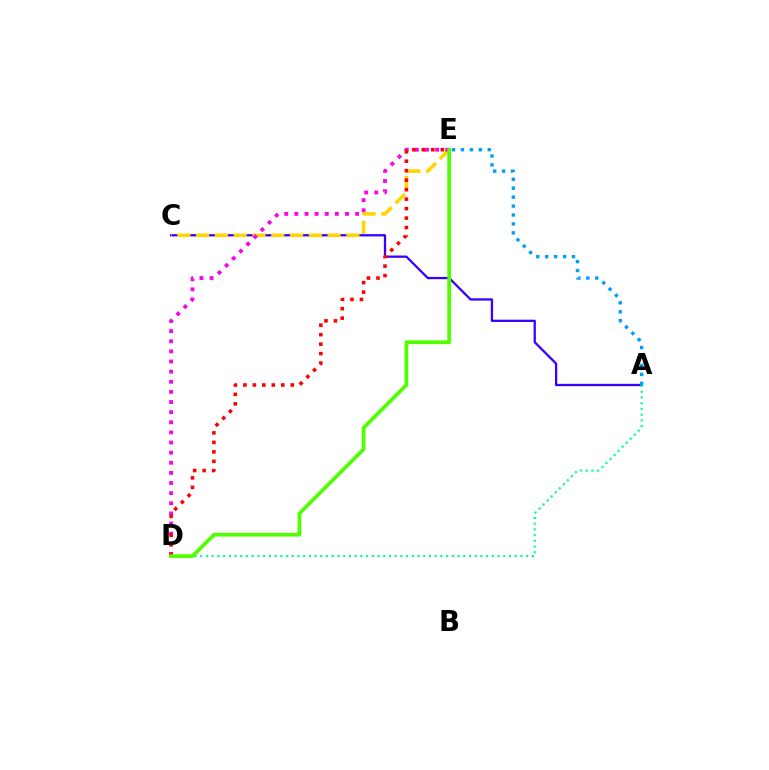{('A', 'C'): [{'color': '#3700ff', 'line_style': 'solid', 'thickness': 1.64}], ('C', 'E'): [{'color': '#ffd500', 'line_style': 'dashed', 'thickness': 2.55}], ('D', 'E'): [{'color': '#ff00ed', 'line_style': 'dotted', 'thickness': 2.75}, {'color': '#ff0000', 'line_style': 'dotted', 'thickness': 2.58}, {'color': '#4fff00', 'line_style': 'solid', 'thickness': 2.67}], ('A', 'E'): [{'color': '#009eff', 'line_style': 'dotted', 'thickness': 2.43}], ('A', 'D'): [{'color': '#00ff86', 'line_style': 'dotted', 'thickness': 1.55}]}